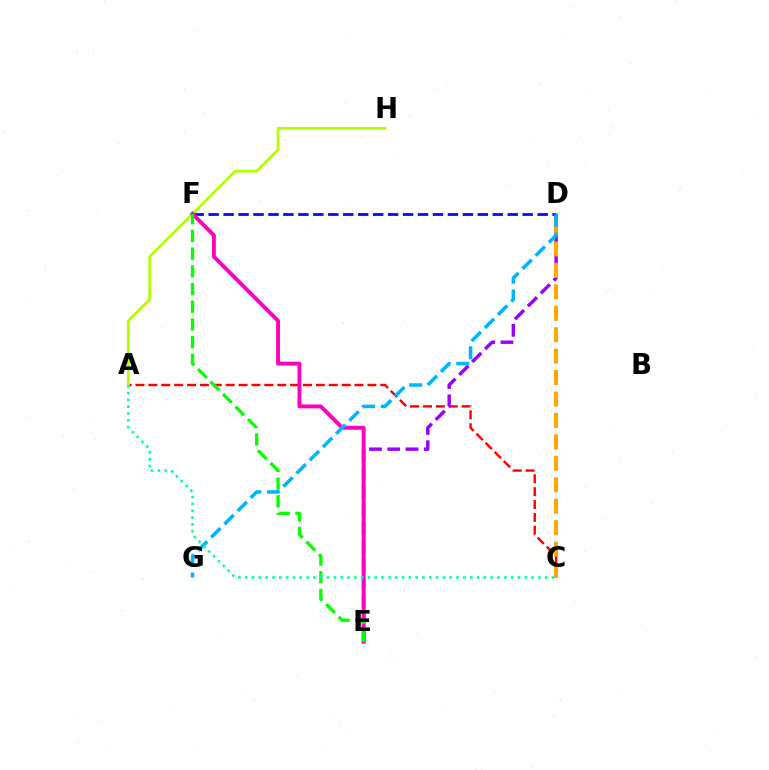{('A', 'C'): [{'color': '#ff0000', 'line_style': 'dashed', 'thickness': 1.75}, {'color': '#00ff9d', 'line_style': 'dotted', 'thickness': 1.85}], ('D', 'E'): [{'color': '#9b00ff', 'line_style': 'dashed', 'thickness': 2.48}], ('A', 'H'): [{'color': '#b3ff00', 'line_style': 'solid', 'thickness': 2.0}], ('C', 'D'): [{'color': '#ffa500', 'line_style': 'dashed', 'thickness': 2.91}], ('D', 'F'): [{'color': '#0010ff', 'line_style': 'dashed', 'thickness': 2.03}], ('E', 'F'): [{'color': '#ff00bd', 'line_style': 'solid', 'thickness': 2.81}, {'color': '#08ff00', 'line_style': 'dashed', 'thickness': 2.4}], ('D', 'G'): [{'color': '#00b5ff', 'line_style': 'dashed', 'thickness': 2.53}]}